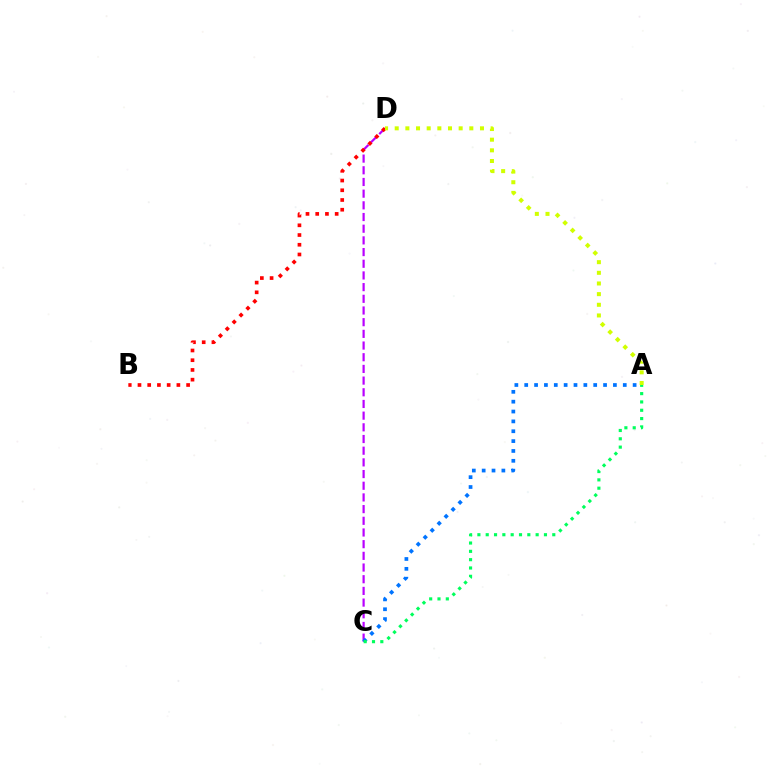{('C', 'D'): [{'color': '#b900ff', 'line_style': 'dashed', 'thickness': 1.59}], ('A', 'C'): [{'color': '#0074ff', 'line_style': 'dotted', 'thickness': 2.68}, {'color': '#00ff5c', 'line_style': 'dotted', 'thickness': 2.26}], ('B', 'D'): [{'color': '#ff0000', 'line_style': 'dotted', 'thickness': 2.64}], ('A', 'D'): [{'color': '#d1ff00', 'line_style': 'dotted', 'thickness': 2.9}]}